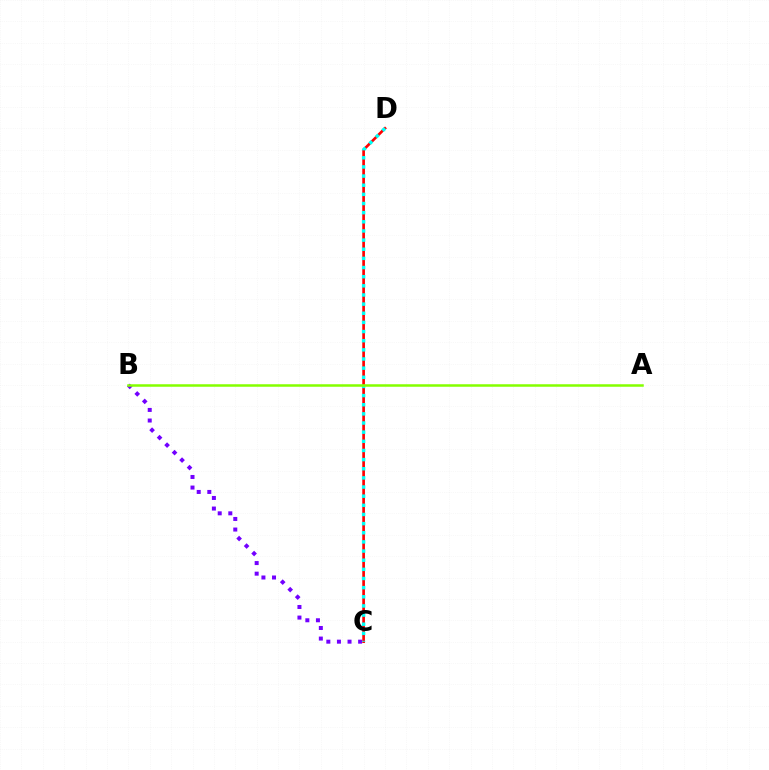{('B', 'C'): [{'color': '#7200ff', 'line_style': 'dotted', 'thickness': 2.88}], ('C', 'D'): [{'color': '#ff0000', 'line_style': 'solid', 'thickness': 1.92}, {'color': '#00fff6', 'line_style': 'dotted', 'thickness': 2.48}], ('A', 'B'): [{'color': '#84ff00', 'line_style': 'solid', 'thickness': 1.81}]}